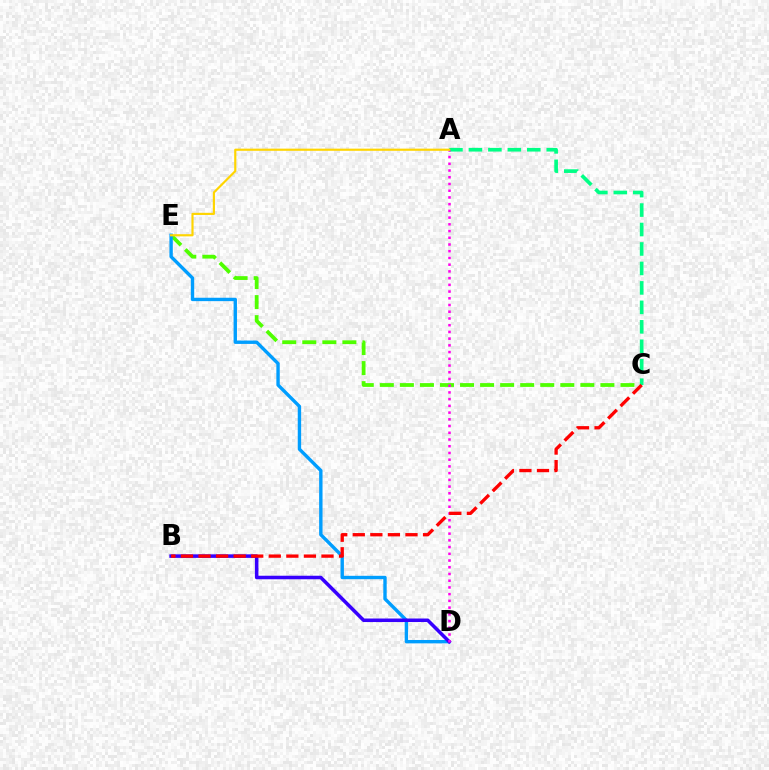{('C', 'E'): [{'color': '#4fff00', 'line_style': 'dashed', 'thickness': 2.72}], ('D', 'E'): [{'color': '#009eff', 'line_style': 'solid', 'thickness': 2.43}], ('A', 'C'): [{'color': '#00ff86', 'line_style': 'dashed', 'thickness': 2.64}], ('B', 'D'): [{'color': '#3700ff', 'line_style': 'solid', 'thickness': 2.54}], ('A', 'D'): [{'color': '#ff00ed', 'line_style': 'dotted', 'thickness': 1.83}], ('A', 'E'): [{'color': '#ffd500', 'line_style': 'solid', 'thickness': 1.56}], ('B', 'C'): [{'color': '#ff0000', 'line_style': 'dashed', 'thickness': 2.39}]}